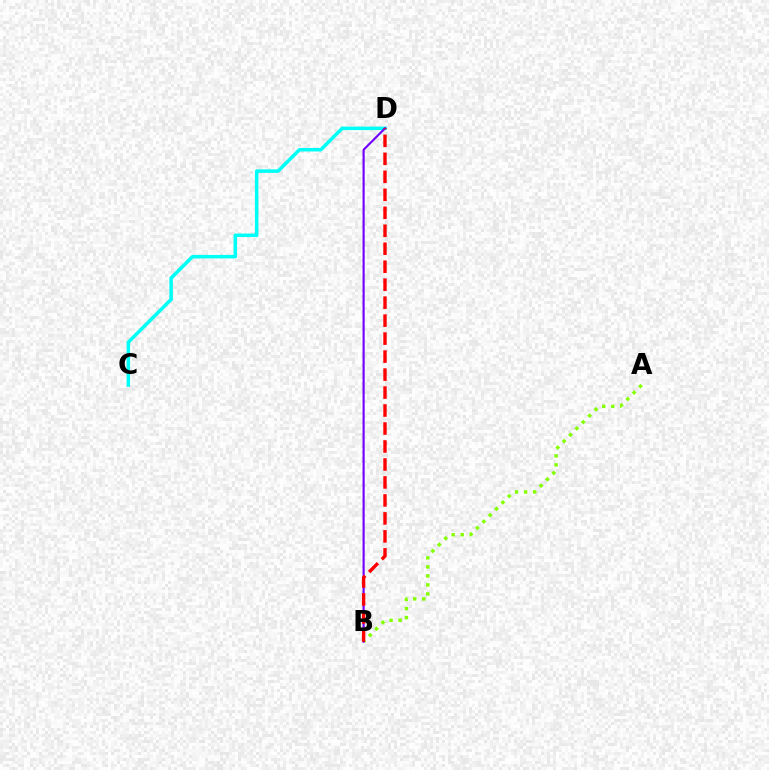{('A', 'B'): [{'color': '#84ff00', 'line_style': 'dotted', 'thickness': 2.45}], ('C', 'D'): [{'color': '#00fff6', 'line_style': 'solid', 'thickness': 2.53}], ('B', 'D'): [{'color': '#7200ff', 'line_style': 'solid', 'thickness': 1.55}, {'color': '#ff0000', 'line_style': 'dashed', 'thickness': 2.44}]}